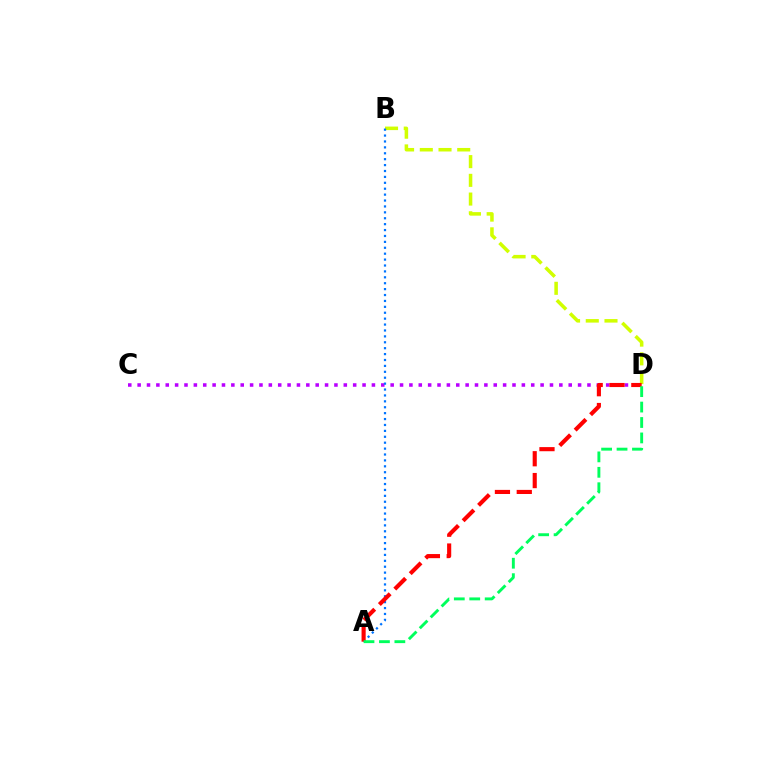{('C', 'D'): [{'color': '#b900ff', 'line_style': 'dotted', 'thickness': 2.55}], ('B', 'D'): [{'color': '#d1ff00', 'line_style': 'dashed', 'thickness': 2.54}], ('A', 'B'): [{'color': '#0074ff', 'line_style': 'dotted', 'thickness': 1.6}], ('A', 'D'): [{'color': '#ff0000', 'line_style': 'dashed', 'thickness': 2.97}, {'color': '#00ff5c', 'line_style': 'dashed', 'thickness': 2.1}]}